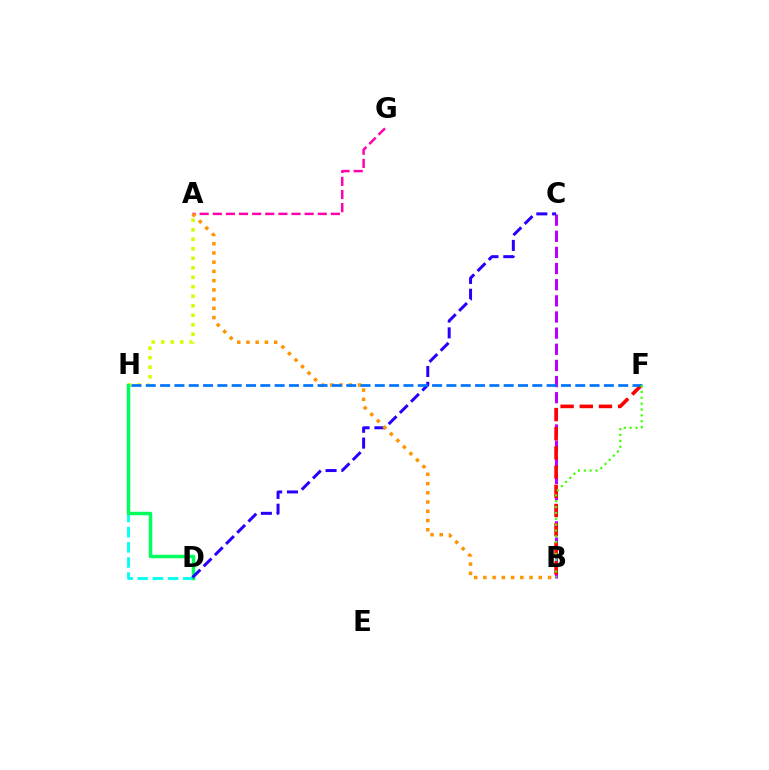{('B', 'C'): [{'color': '#b900ff', 'line_style': 'dashed', 'thickness': 2.19}], ('A', 'G'): [{'color': '#ff00ac', 'line_style': 'dashed', 'thickness': 1.78}], ('D', 'H'): [{'color': '#00fff6', 'line_style': 'dashed', 'thickness': 2.06}, {'color': '#00ff5c', 'line_style': 'solid', 'thickness': 2.51}], ('A', 'H'): [{'color': '#d1ff00', 'line_style': 'dotted', 'thickness': 2.58}], ('B', 'F'): [{'color': '#ff0000', 'line_style': 'dashed', 'thickness': 2.61}, {'color': '#3dff00', 'line_style': 'dotted', 'thickness': 1.59}], ('C', 'D'): [{'color': '#2500ff', 'line_style': 'dashed', 'thickness': 2.15}], ('A', 'B'): [{'color': '#ff9400', 'line_style': 'dotted', 'thickness': 2.51}], ('F', 'H'): [{'color': '#0074ff', 'line_style': 'dashed', 'thickness': 1.94}]}